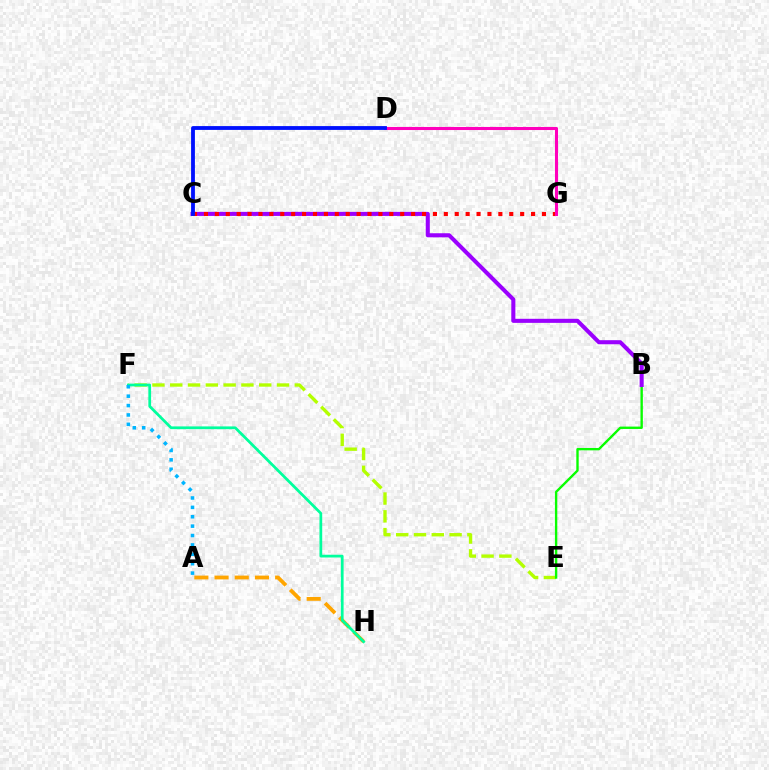{('E', 'F'): [{'color': '#b3ff00', 'line_style': 'dashed', 'thickness': 2.42}], ('B', 'E'): [{'color': '#08ff00', 'line_style': 'solid', 'thickness': 1.71}], ('B', 'C'): [{'color': '#9b00ff', 'line_style': 'solid', 'thickness': 2.93}], ('A', 'H'): [{'color': '#ffa500', 'line_style': 'dashed', 'thickness': 2.74}], ('F', 'H'): [{'color': '#00ff9d', 'line_style': 'solid', 'thickness': 1.98}], ('C', 'G'): [{'color': '#ff0000', 'line_style': 'dotted', 'thickness': 2.96}], ('D', 'G'): [{'color': '#ff00bd', 'line_style': 'solid', 'thickness': 2.2}], ('C', 'D'): [{'color': '#0010ff', 'line_style': 'solid', 'thickness': 2.75}], ('A', 'F'): [{'color': '#00b5ff', 'line_style': 'dotted', 'thickness': 2.55}]}